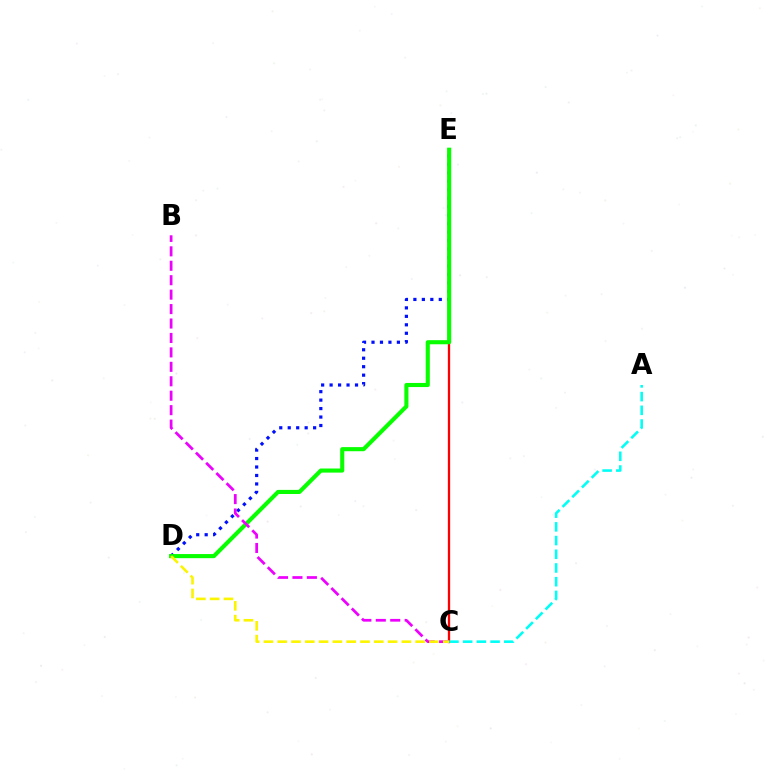{('D', 'E'): [{'color': '#0010ff', 'line_style': 'dotted', 'thickness': 2.3}, {'color': '#08ff00', 'line_style': 'solid', 'thickness': 2.95}], ('C', 'E'): [{'color': '#ff0000', 'line_style': 'solid', 'thickness': 1.66}], ('A', 'C'): [{'color': '#00fff6', 'line_style': 'dashed', 'thickness': 1.86}], ('B', 'C'): [{'color': '#ee00ff', 'line_style': 'dashed', 'thickness': 1.96}], ('C', 'D'): [{'color': '#fcf500', 'line_style': 'dashed', 'thickness': 1.87}]}